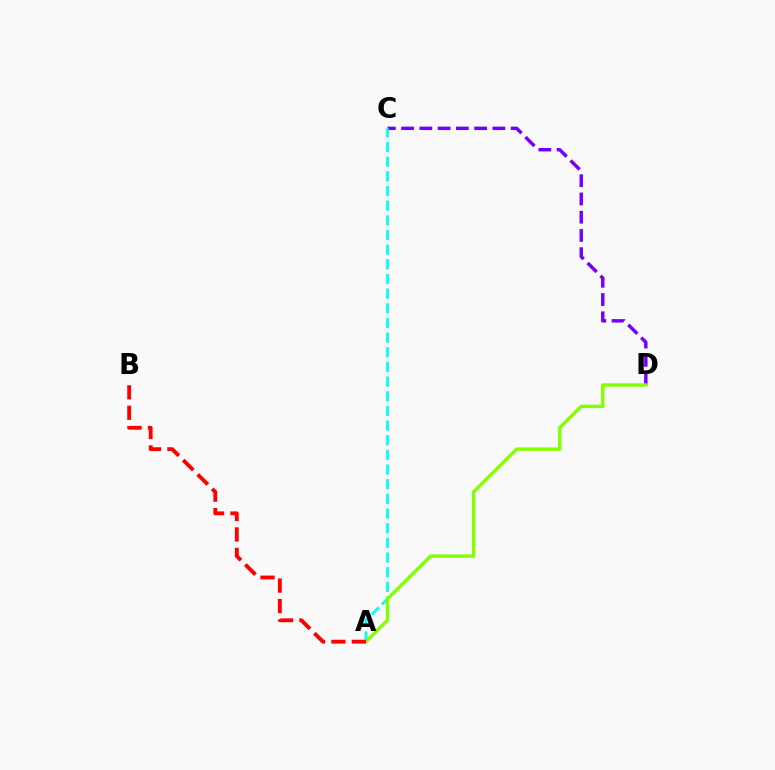{('C', 'D'): [{'color': '#7200ff', 'line_style': 'dashed', 'thickness': 2.48}], ('A', 'C'): [{'color': '#00fff6', 'line_style': 'dashed', 'thickness': 1.99}], ('A', 'D'): [{'color': '#84ff00', 'line_style': 'solid', 'thickness': 2.45}], ('A', 'B'): [{'color': '#ff0000', 'line_style': 'dashed', 'thickness': 2.77}]}